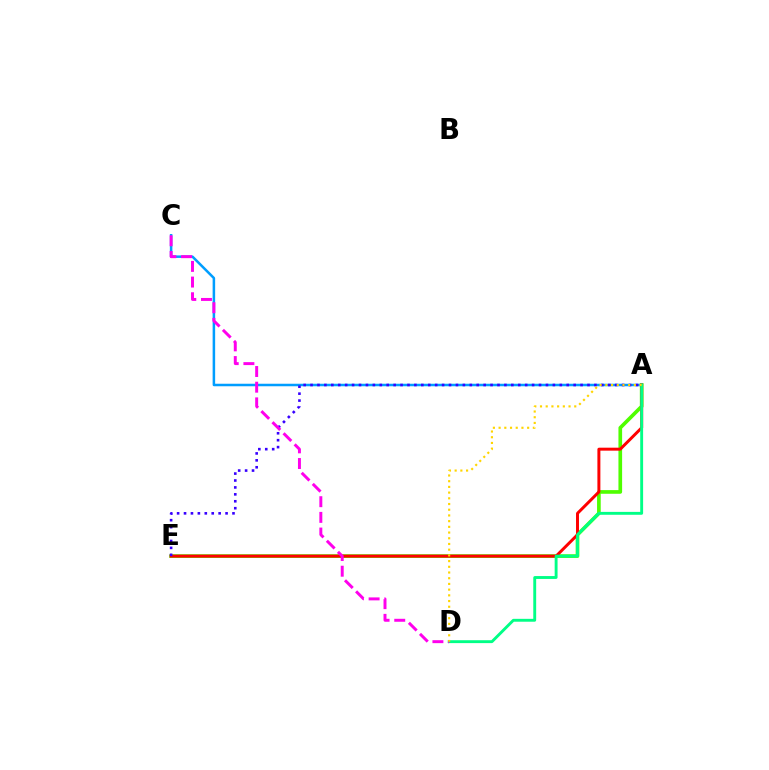{('A', 'E'): [{'color': '#4fff00', 'line_style': 'solid', 'thickness': 2.64}, {'color': '#ff0000', 'line_style': 'solid', 'thickness': 2.14}, {'color': '#3700ff', 'line_style': 'dotted', 'thickness': 1.88}], ('A', 'C'): [{'color': '#009eff', 'line_style': 'solid', 'thickness': 1.81}], ('A', 'D'): [{'color': '#00ff86', 'line_style': 'solid', 'thickness': 2.08}, {'color': '#ffd500', 'line_style': 'dotted', 'thickness': 1.55}], ('C', 'D'): [{'color': '#ff00ed', 'line_style': 'dashed', 'thickness': 2.13}]}